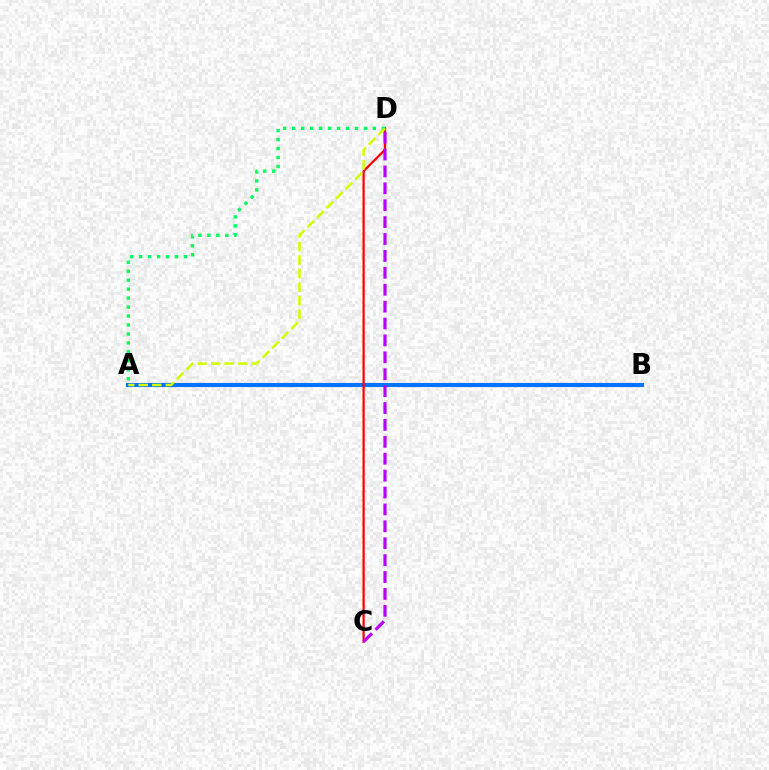{('A', 'B'): [{'color': '#0074ff', 'line_style': 'solid', 'thickness': 2.96}], ('C', 'D'): [{'color': '#ff0000', 'line_style': 'solid', 'thickness': 1.6}, {'color': '#b900ff', 'line_style': 'dashed', 'thickness': 2.3}], ('A', 'D'): [{'color': '#00ff5c', 'line_style': 'dotted', 'thickness': 2.43}, {'color': '#d1ff00', 'line_style': 'dashed', 'thickness': 1.84}]}